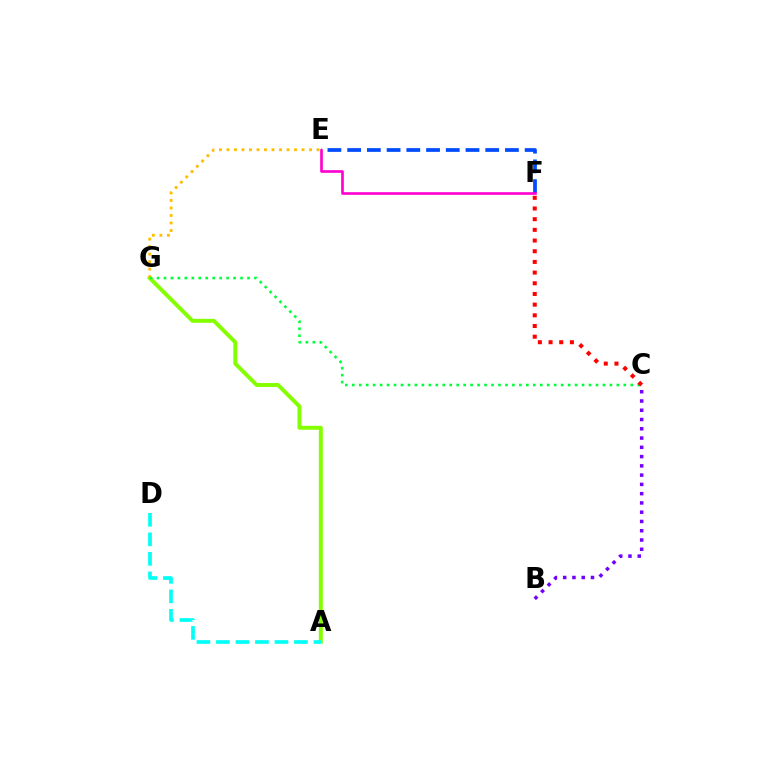{('A', 'G'): [{'color': '#84ff00', 'line_style': 'solid', 'thickness': 2.83}], ('E', 'F'): [{'color': '#004bff', 'line_style': 'dashed', 'thickness': 2.68}, {'color': '#ff00cf', 'line_style': 'solid', 'thickness': 1.9}], ('E', 'G'): [{'color': '#ffbd00', 'line_style': 'dotted', 'thickness': 2.04}], ('B', 'C'): [{'color': '#7200ff', 'line_style': 'dotted', 'thickness': 2.52}], ('A', 'D'): [{'color': '#00fff6', 'line_style': 'dashed', 'thickness': 2.65}], ('C', 'G'): [{'color': '#00ff39', 'line_style': 'dotted', 'thickness': 1.89}], ('C', 'F'): [{'color': '#ff0000', 'line_style': 'dotted', 'thickness': 2.9}]}